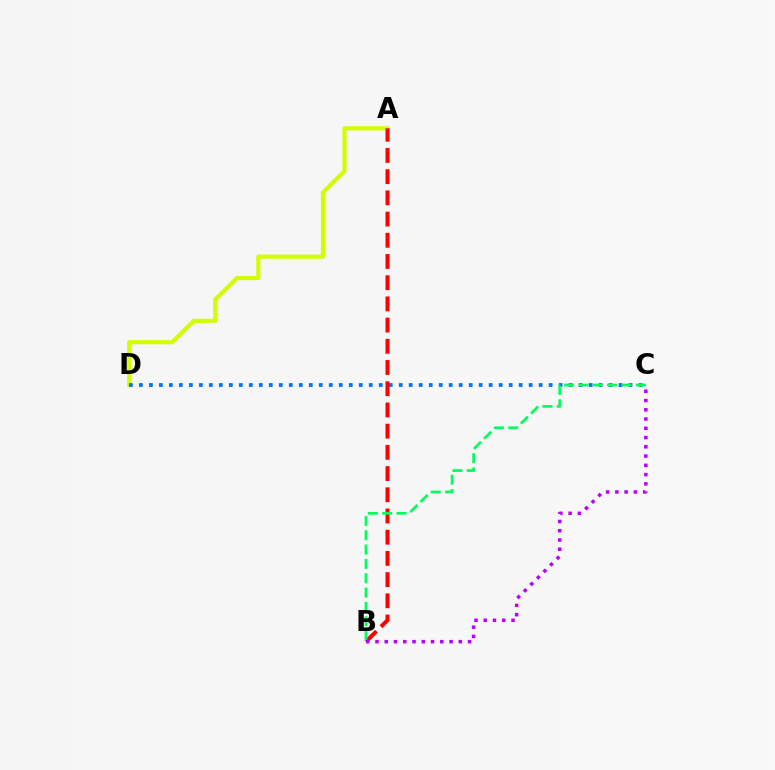{('A', 'D'): [{'color': '#d1ff00', 'line_style': 'solid', 'thickness': 2.99}], ('C', 'D'): [{'color': '#0074ff', 'line_style': 'dotted', 'thickness': 2.72}], ('A', 'B'): [{'color': '#ff0000', 'line_style': 'dashed', 'thickness': 2.88}], ('B', 'C'): [{'color': '#00ff5c', 'line_style': 'dashed', 'thickness': 1.95}, {'color': '#b900ff', 'line_style': 'dotted', 'thickness': 2.52}]}